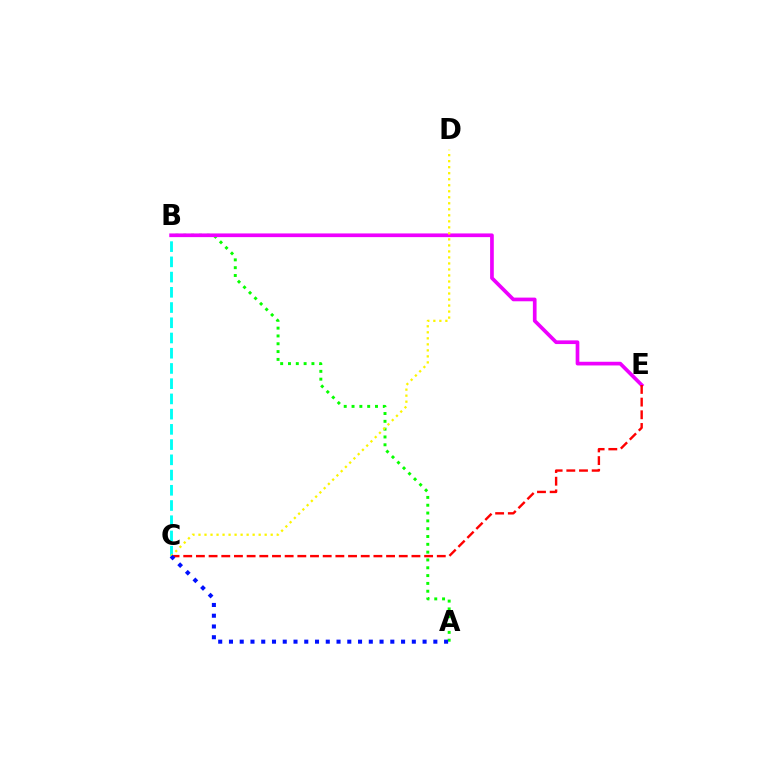{('B', 'C'): [{'color': '#00fff6', 'line_style': 'dashed', 'thickness': 2.07}], ('A', 'B'): [{'color': '#08ff00', 'line_style': 'dotted', 'thickness': 2.12}], ('B', 'E'): [{'color': '#ee00ff', 'line_style': 'solid', 'thickness': 2.66}], ('C', 'E'): [{'color': '#ff0000', 'line_style': 'dashed', 'thickness': 1.72}], ('C', 'D'): [{'color': '#fcf500', 'line_style': 'dotted', 'thickness': 1.63}], ('A', 'C'): [{'color': '#0010ff', 'line_style': 'dotted', 'thickness': 2.92}]}